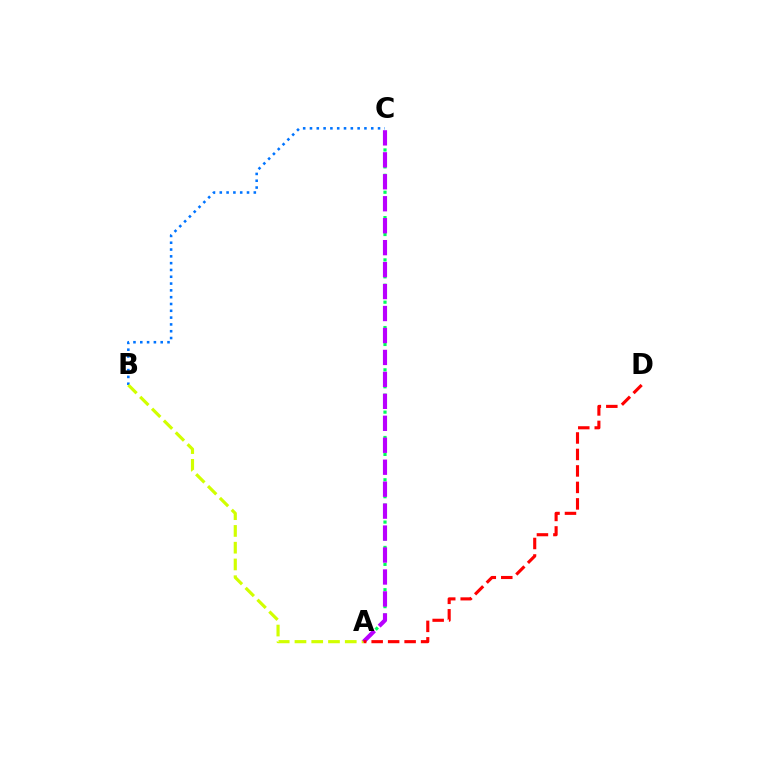{('B', 'C'): [{'color': '#0074ff', 'line_style': 'dotted', 'thickness': 1.85}], ('A', 'C'): [{'color': '#00ff5c', 'line_style': 'dotted', 'thickness': 2.3}, {'color': '#b900ff', 'line_style': 'dashed', 'thickness': 2.98}], ('A', 'B'): [{'color': '#d1ff00', 'line_style': 'dashed', 'thickness': 2.28}], ('A', 'D'): [{'color': '#ff0000', 'line_style': 'dashed', 'thickness': 2.24}]}